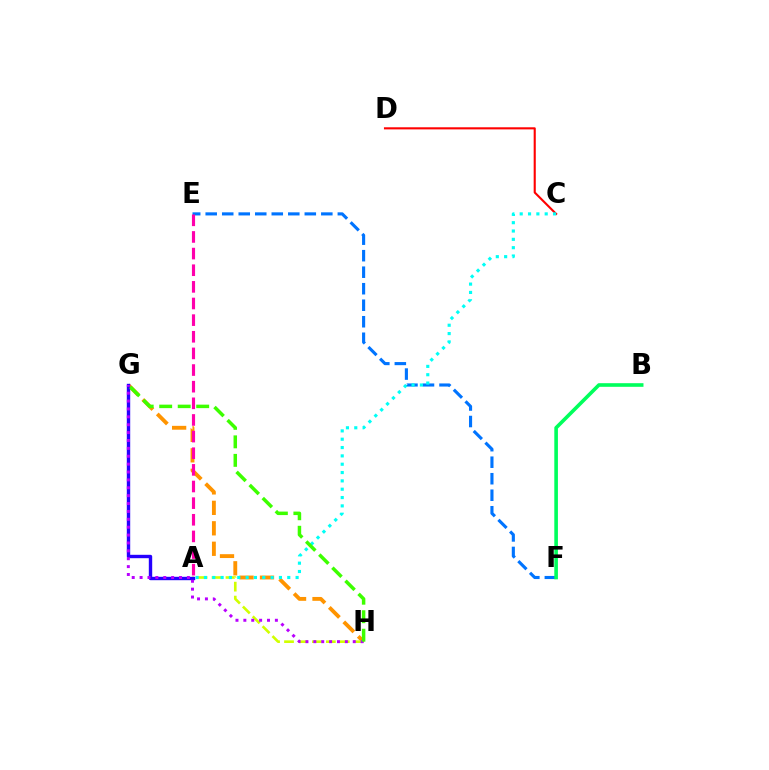{('E', 'F'): [{'color': '#0074ff', 'line_style': 'dashed', 'thickness': 2.24}], ('G', 'H'): [{'color': '#ff9400', 'line_style': 'dashed', 'thickness': 2.78}, {'color': '#b900ff', 'line_style': 'dotted', 'thickness': 2.14}, {'color': '#3dff00', 'line_style': 'dashed', 'thickness': 2.51}], ('A', 'H'): [{'color': '#d1ff00', 'line_style': 'dashed', 'thickness': 1.89}], ('A', 'G'): [{'color': '#2500ff', 'line_style': 'solid', 'thickness': 2.44}], ('C', 'D'): [{'color': '#ff0000', 'line_style': 'solid', 'thickness': 1.52}], ('A', 'E'): [{'color': '#ff00ac', 'line_style': 'dashed', 'thickness': 2.26}], ('A', 'C'): [{'color': '#00fff6', 'line_style': 'dotted', 'thickness': 2.26}], ('B', 'F'): [{'color': '#00ff5c', 'line_style': 'solid', 'thickness': 2.6}]}